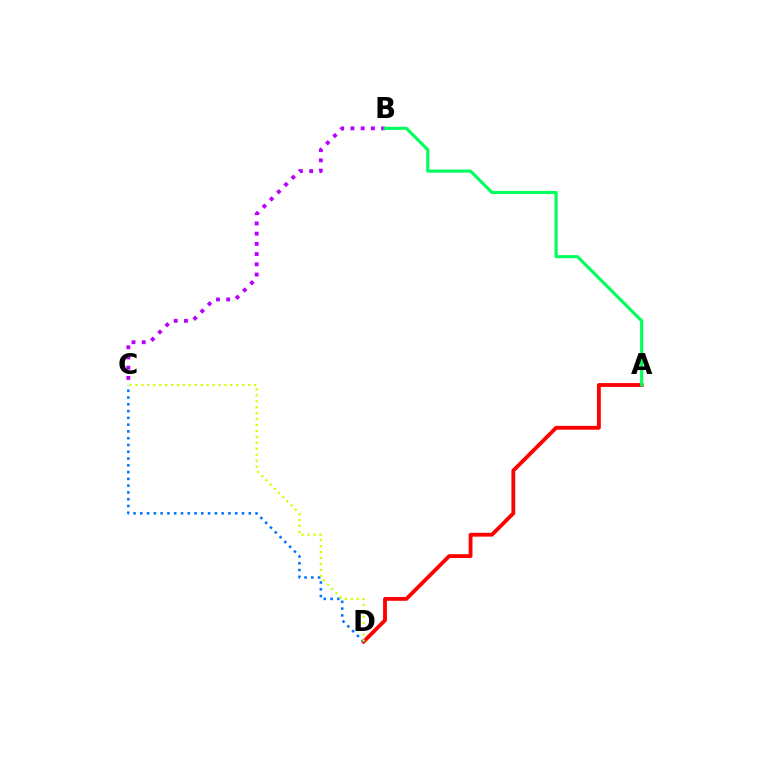{('A', 'D'): [{'color': '#ff0000', 'line_style': 'solid', 'thickness': 2.76}], ('B', 'C'): [{'color': '#b900ff', 'line_style': 'dotted', 'thickness': 2.78}], ('C', 'D'): [{'color': '#0074ff', 'line_style': 'dotted', 'thickness': 1.84}, {'color': '#d1ff00', 'line_style': 'dotted', 'thickness': 1.61}], ('A', 'B'): [{'color': '#00ff5c', 'line_style': 'solid', 'thickness': 2.24}]}